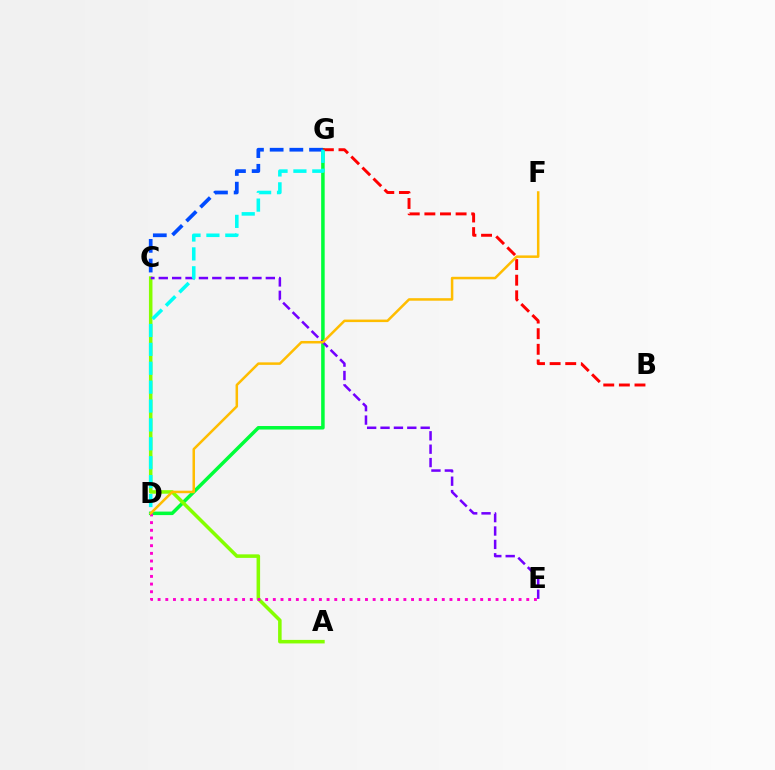{('D', 'G'): [{'color': '#00ff39', 'line_style': 'solid', 'thickness': 2.53}, {'color': '#00fff6', 'line_style': 'dashed', 'thickness': 2.57}], ('C', 'G'): [{'color': '#004bff', 'line_style': 'dashed', 'thickness': 2.68}], ('A', 'C'): [{'color': '#84ff00', 'line_style': 'solid', 'thickness': 2.54}], ('B', 'G'): [{'color': '#ff0000', 'line_style': 'dashed', 'thickness': 2.12}], ('C', 'E'): [{'color': '#7200ff', 'line_style': 'dashed', 'thickness': 1.82}], ('D', 'E'): [{'color': '#ff00cf', 'line_style': 'dotted', 'thickness': 2.09}], ('D', 'F'): [{'color': '#ffbd00', 'line_style': 'solid', 'thickness': 1.81}]}